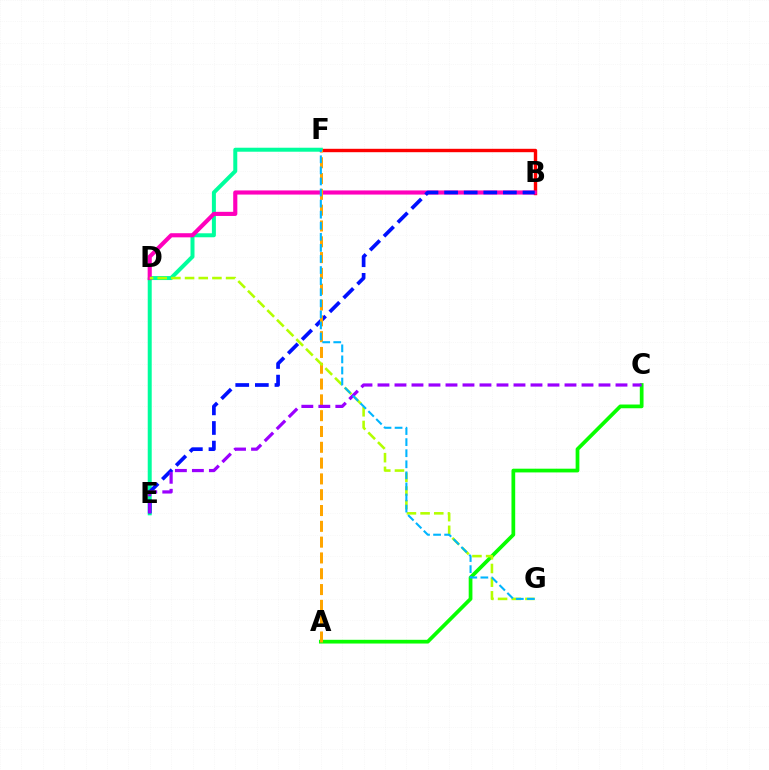{('A', 'C'): [{'color': '#08ff00', 'line_style': 'solid', 'thickness': 2.69}], ('B', 'F'): [{'color': '#ff0000', 'line_style': 'solid', 'thickness': 2.45}], ('E', 'F'): [{'color': '#00ff9d', 'line_style': 'solid', 'thickness': 2.87}], ('B', 'D'): [{'color': '#ff00bd', 'line_style': 'solid', 'thickness': 2.97}], ('B', 'E'): [{'color': '#0010ff', 'line_style': 'dashed', 'thickness': 2.66}], ('A', 'F'): [{'color': '#ffa500', 'line_style': 'dashed', 'thickness': 2.15}], ('D', 'G'): [{'color': '#b3ff00', 'line_style': 'dashed', 'thickness': 1.86}], ('C', 'E'): [{'color': '#9b00ff', 'line_style': 'dashed', 'thickness': 2.31}], ('F', 'G'): [{'color': '#00b5ff', 'line_style': 'dashed', 'thickness': 1.5}]}